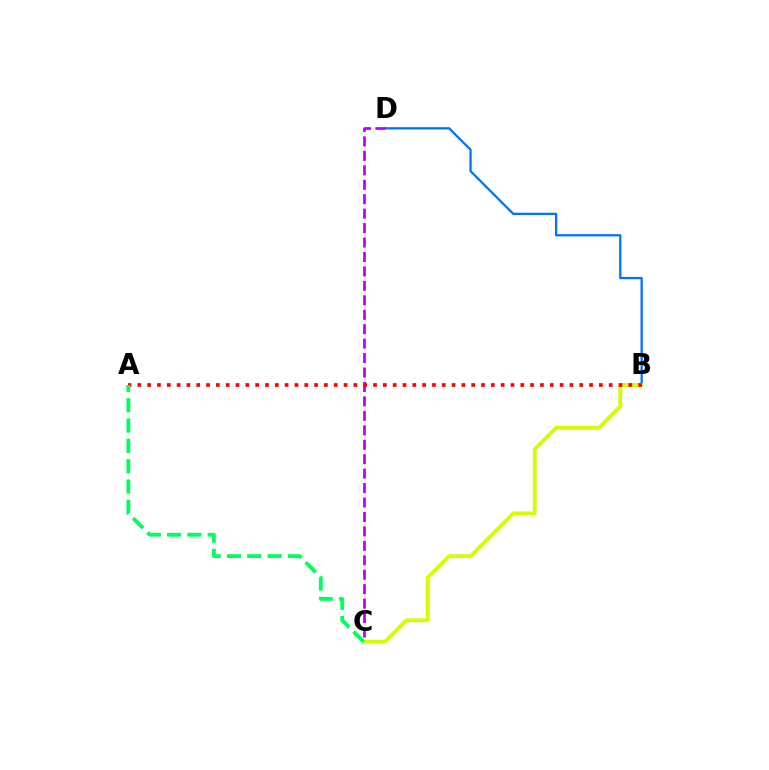{('B', 'D'): [{'color': '#0074ff', 'line_style': 'solid', 'thickness': 1.65}], ('C', 'D'): [{'color': '#b900ff', 'line_style': 'dashed', 'thickness': 1.96}], ('B', 'C'): [{'color': '#d1ff00', 'line_style': 'solid', 'thickness': 2.74}], ('A', 'B'): [{'color': '#ff0000', 'line_style': 'dotted', 'thickness': 2.67}], ('A', 'C'): [{'color': '#00ff5c', 'line_style': 'dashed', 'thickness': 2.76}]}